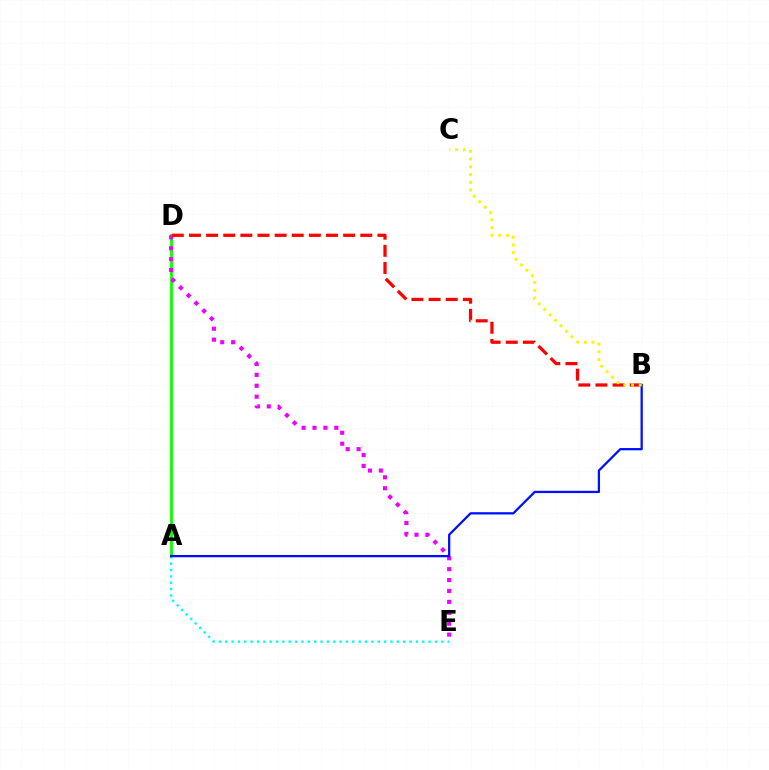{('A', 'D'): [{'color': '#08ff00', 'line_style': 'solid', 'thickness': 2.02}], ('A', 'E'): [{'color': '#00fff6', 'line_style': 'dotted', 'thickness': 1.73}], ('D', 'E'): [{'color': '#ee00ff', 'line_style': 'dotted', 'thickness': 2.96}], ('B', 'D'): [{'color': '#ff0000', 'line_style': 'dashed', 'thickness': 2.33}], ('A', 'B'): [{'color': '#0010ff', 'line_style': 'solid', 'thickness': 1.64}], ('B', 'C'): [{'color': '#fcf500', 'line_style': 'dotted', 'thickness': 2.1}]}